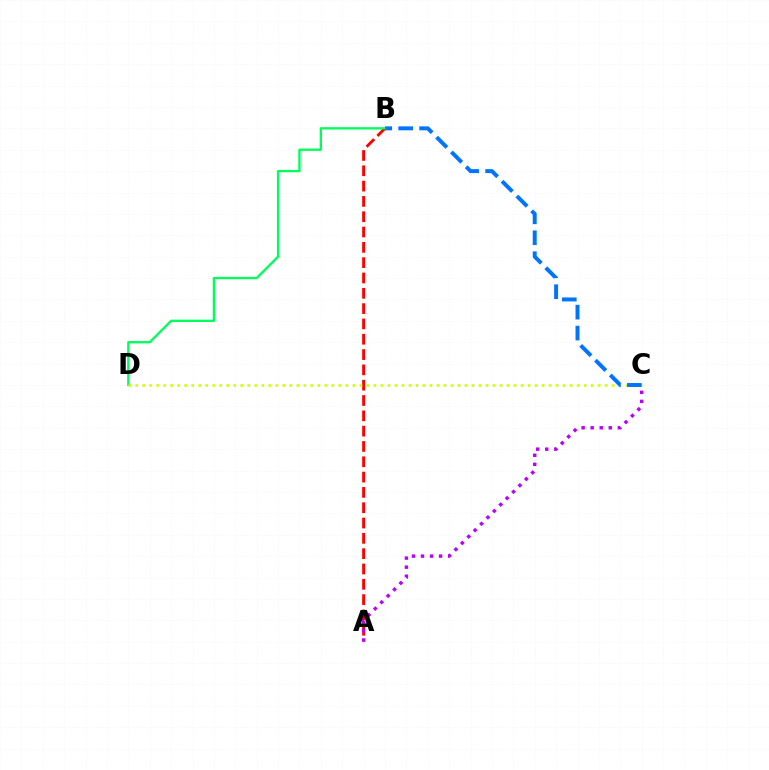{('A', 'B'): [{'color': '#ff0000', 'line_style': 'dashed', 'thickness': 2.08}], ('B', 'D'): [{'color': '#00ff5c', 'line_style': 'solid', 'thickness': 1.68}], ('C', 'D'): [{'color': '#d1ff00', 'line_style': 'dotted', 'thickness': 1.9}], ('B', 'C'): [{'color': '#0074ff', 'line_style': 'dashed', 'thickness': 2.84}], ('A', 'C'): [{'color': '#b900ff', 'line_style': 'dotted', 'thickness': 2.46}]}